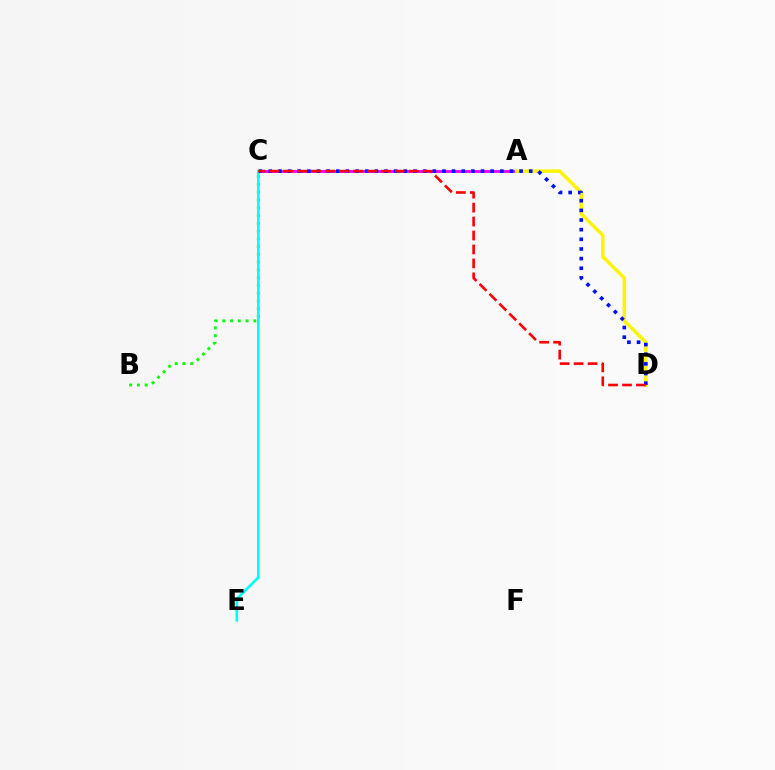{('B', 'C'): [{'color': '#08ff00', 'line_style': 'dotted', 'thickness': 2.11}], ('A', 'C'): [{'color': '#ee00ff', 'line_style': 'solid', 'thickness': 2.07}], ('A', 'D'): [{'color': '#fcf500', 'line_style': 'solid', 'thickness': 2.5}], ('C', 'E'): [{'color': '#00fff6', 'line_style': 'solid', 'thickness': 1.94}], ('C', 'D'): [{'color': '#0010ff', 'line_style': 'dotted', 'thickness': 2.62}, {'color': '#ff0000', 'line_style': 'dashed', 'thickness': 1.9}]}